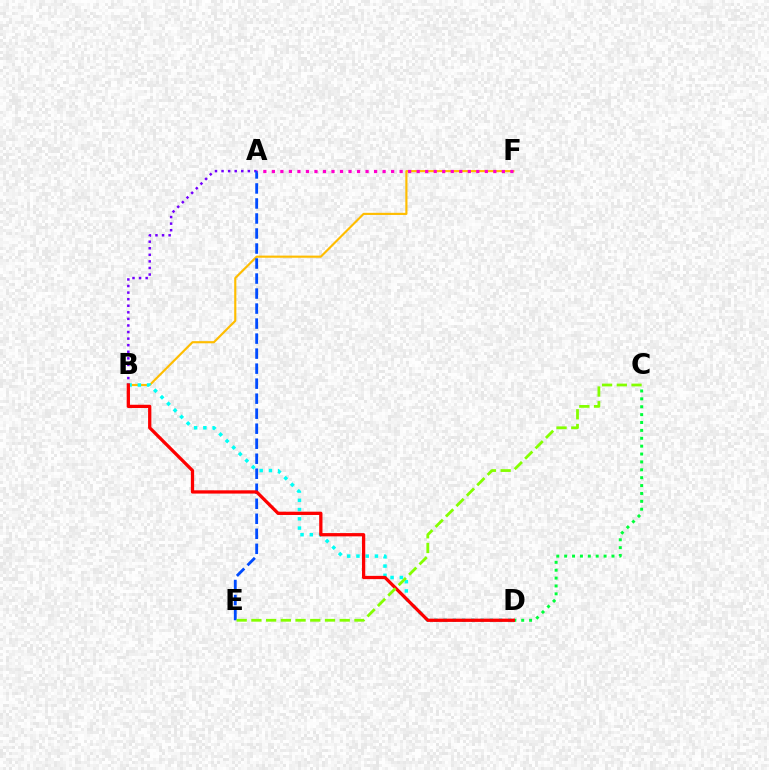{('A', 'B'): [{'color': '#7200ff', 'line_style': 'dotted', 'thickness': 1.79}], ('B', 'F'): [{'color': '#ffbd00', 'line_style': 'solid', 'thickness': 1.55}], ('A', 'E'): [{'color': '#004bff', 'line_style': 'dashed', 'thickness': 2.04}], ('A', 'F'): [{'color': '#ff00cf', 'line_style': 'dotted', 'thickness': 2.31}], ('B', 'D'): [{'color': '#00fff6', 'line_style': 'dotted', 'thickness': 2.51}, {'color': '#ff0000', 'line_style': 'solid', 'thickness': 2.35}], ('C', 'D'): [{'color': '#00ff39', 'line_style': 'dotted', 'thickness': 2.14}], ('C', 'E'): [{'color': '#84ff00', 'line_style': 'dashed', 'thickness': 2.0}]}